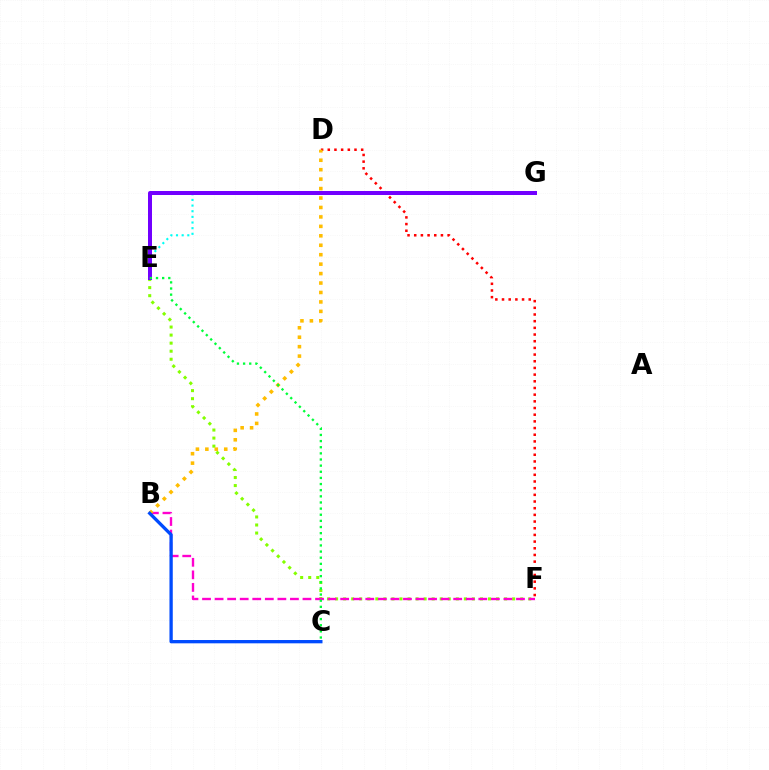{('D', 'F'): [{'color': '#ff0000', 'line_style': 'dotted', 'thickness': 1.81}], ('E', 'F'): [{'color': '#84ff00', 'line_style': 'dotted', 'thickness': 2.19}], ('B', 'F'): [{'color': '#ff00cf', 'line_style': 'dashed', 'thickness': 1.71}], ('E', 'G'): [{'color': '#00fff6', 'line_style': 'dotted', 'thickness': 1.53}, {'color': '#7200ff', 'line_style': 'solid', 'thickness': 2.88}], ('B', 'D'): [{'color': '#ffbd00', 'line_style': 'dotted', 'thickness': 2.57}], ('B', 'C'): [{'color': '#004bff', 'line_style': 'solid', 'thickness': 2.38}], ('C', 'E'): [{'color': '#00ff39', 'line_style': 'dotted', 'thickness': 1.67}]}